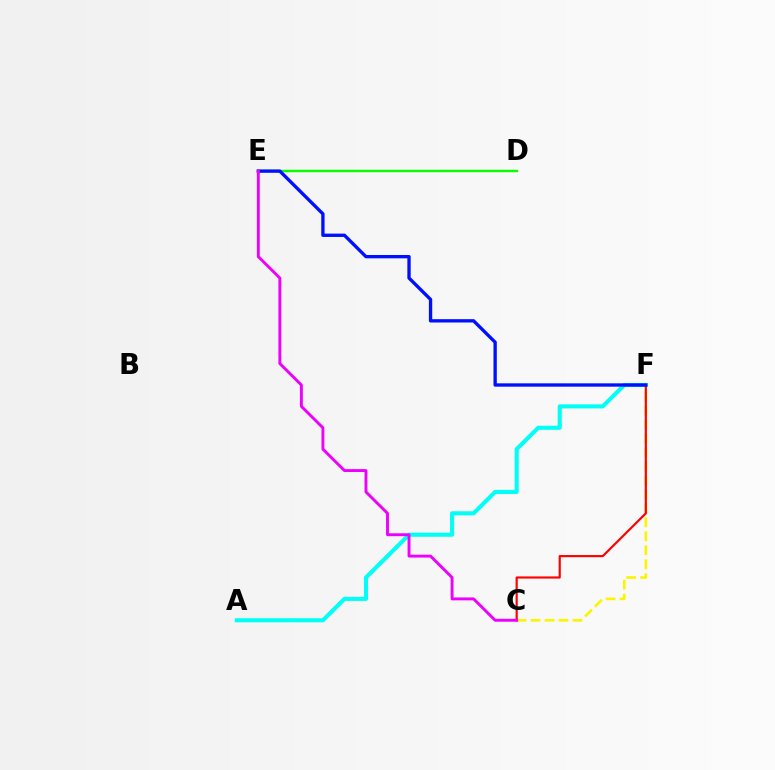{('C', 'F'): [{'color': '#fcf500', 'line_style': 'dashed', 'thickness': 1.9}, {'color': '#ff0000', 'line_style': 'solid', 'thickness': 1.56}], ('A', 'F'): [{'color': '#00fff6', 'line_style': 'solid', 'thickness': 2.94}], ('D', 'E'): [{'color': '#08ff00', 'line_style': 'solid', 'thickness': 1.73}], ('E', 'F'): [{'color': '#0010ff', 'line_style': 'solid', 'thickness': 2.4}], ('C', 'E'): [{'color': '#ee00ff', 'line_style': 'solid', 'thickness': 2.09}]}